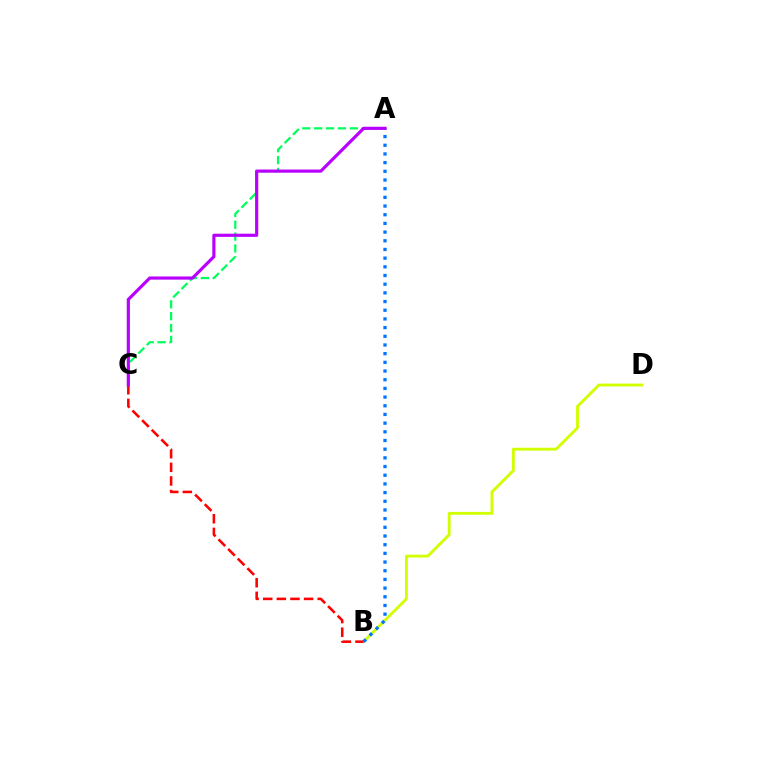{('A', 'C'): [{'color': '#00ff5c', 'line_style': 'dashed', 'thickness': 1.61}, {'color': '#b900ff', 'line_style': 'solid', 'thickness': 2.28}], ('B', 'D'): [{'color': '#d1ff00', 'line_style': 'solid', 'thickness': 2.05}], ('B', 'C'): [{'color': '#ff0000', 'line_style': 'dashed', 'thickness': 1.85}], ('A', 'B'): [{'color': '#0074ff', 'line_style': 'dotted', 'thickness': 2.36}]}